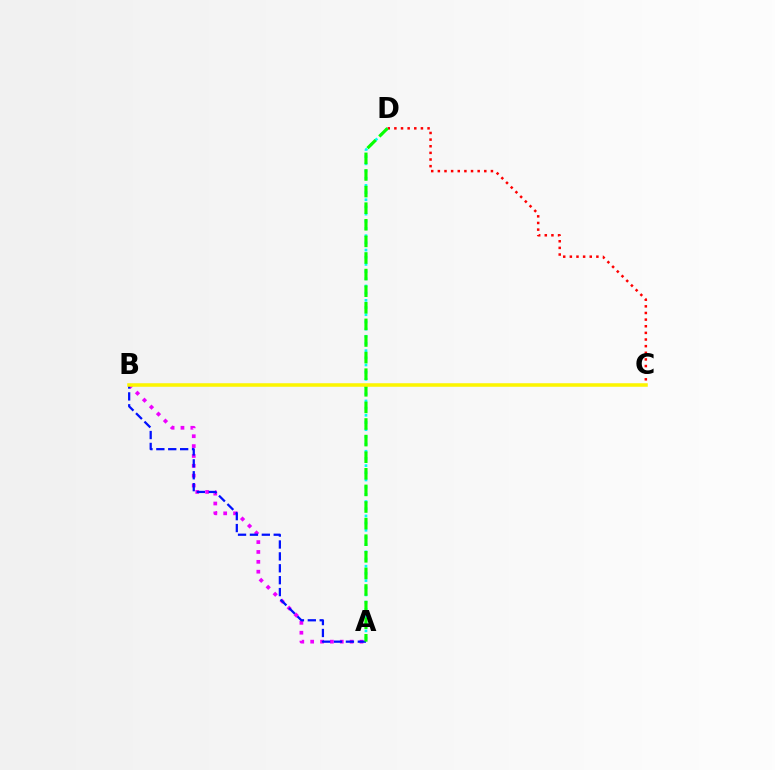{('A', 'B'): [{'color': '#ee00ff', 'line_style': 'dotted', 'thickness': 2.68}, {'color': '#0010ff', 'line_style': 'dashed', 'thickness': 1.62}], ('C', 'D'): [{'color': '#ff0000', 'line_style': 'dotted', 'thickness': 1.8}], ('A', 'D'): [{'color': '#00fff6', 'line_style': 'dotted', 'thickness': 1.95}, {'color': '#08ff00', 'line_style': 'dashed', 'thickness': 2.26}], ('B', 'C'): [{'color': '#fcf500', 'line_style': 'solid', 'thickness': 2.55}]}